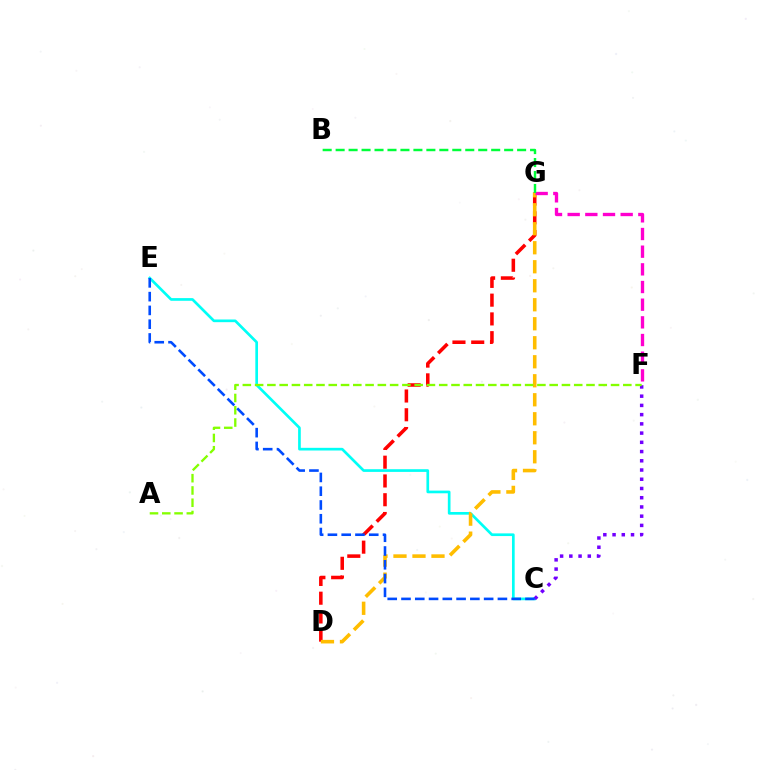{('C', 'E'): [{'color': '#00fff6', 'line_style': 'solid', 'thickness': 1.93}, {'color': '#004bff', 'line_style': 'dashed', 'thickness': 1.87}], ('C', 'F'): [{'color': '#7200ff', 'line_style': 'dotted', 'thickness': 2.51}], ('D', 'G'): [{'color': '#ff0000', 'line_style': 'dashed', 'thickness': 2.55}, {'color': '#ffbd00', 'line_style': 'dashed', 'thickness': 2.58}], ('F', 'G'): [{'color': '#ff00cf', 'line_style': 'dashed', 'thickness': 2.4}], ('B', 'G'): [{'color': '#00ff39', 'line_style': 'dashed', 'thickness': 1.76}], ('A', 'F'): [{'color': '#84ff00', 'line_style': 'dashed', 'thickness': 1.67}]}